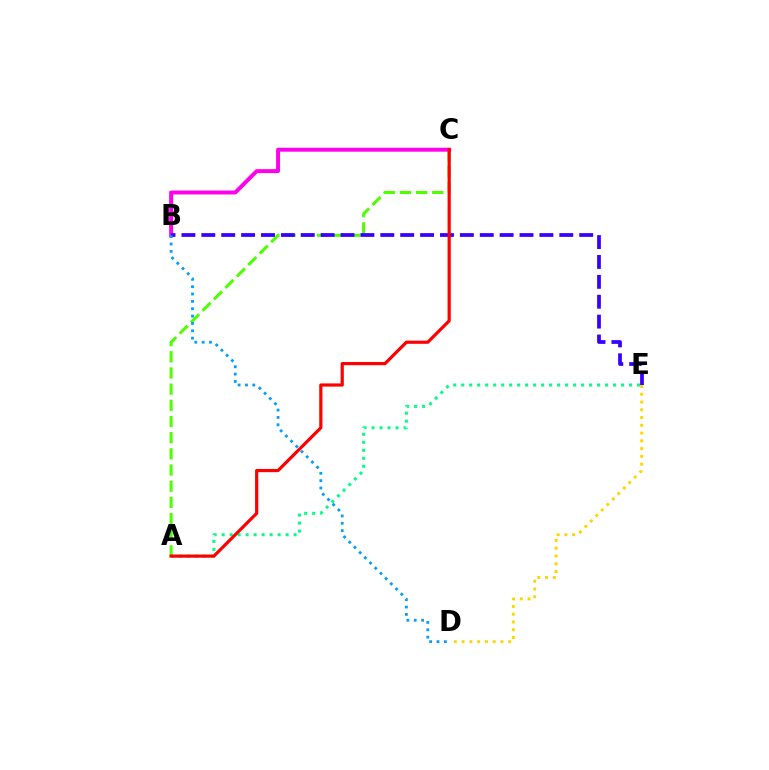{('A', 'C'): [{'color': '#4fff00', 'line_style': 'dashed', 'thickness': 2.2}, {'color': '#ff0000', 'line_style': 'solid', 'thickness': 2.3}], ('B', 'C'): [{'color': '#ff00ed', 'line_style': 'solid', 'thickness': 2.84}], ('D', 'E'): [{'color': '#ffd500', 'line_style': 'dotted', 'thickness': 2.11}], ('A', 'E'): [{'color': '#00ff86', 'line_style': 'dotted', 'thickness': 2.17}], ('B', 'E'): [{'color': '#3700ff', 'line_style': 'dashed', 'thickness': 2.7}], ('B', 'D'): [{'color': '#009eff', 'line_style': 'dotted', 'thickness': 2.0}]}